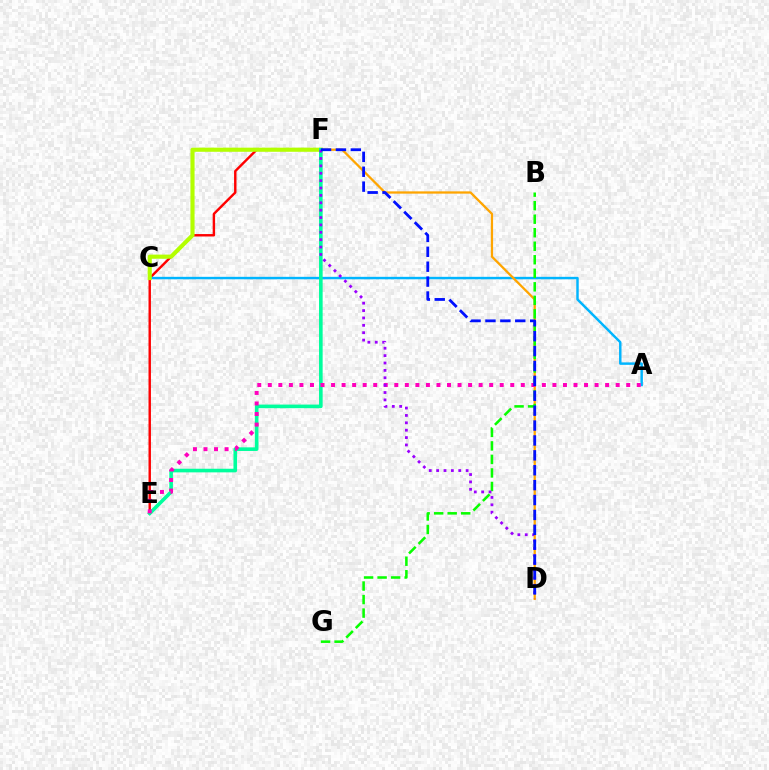{('E', 'F'): [{'color': '#ff0000', 'line_style': 'solid', 'thickness': 1.75}, {'color': '#00ff9d', 'line_style': 'solid', 'thickness': 2.6}], ('A', 'C'): [{'color': '#00b5ff', 'line_style': 'solid', 'thickness': 1.76}], ('C', 'F'): [{'color': '#b3ff00', 'line_style': 'solid', 'thickness': 2.97}], ('D', 'F'): [{'color': '#ffa500', 'line_style': 'solid', 'thickness': 1.64}, {'color': '#9b00ff', 'line_style': 'dotted', 'thickness': 2.01}, {'color': '#0010ff', 'line_style': 'dashed', 'thickness': 2.02}], ('B', 'G'): [{'color': '#08ff00', 'line_style': 'dashed', 'thickness': 1.84}], ('A', 'E'): [{'color': '#ff00bd', 'line_style': 'dotted', 'thickness': 2.86}]}